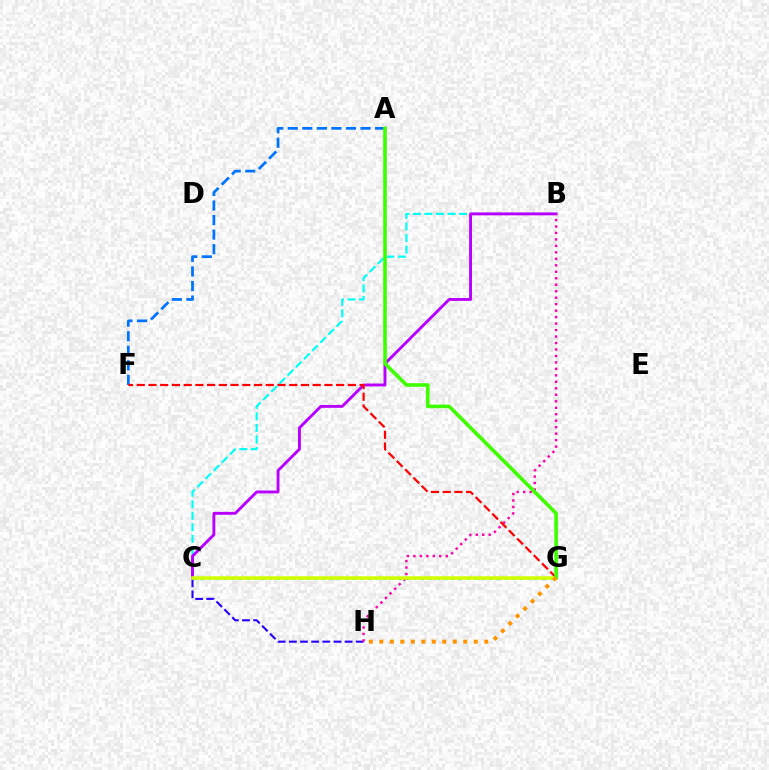{('B', 'C'): [{'color': '#00fff6', 'line_style': 'dashed', 'thickness': 1.57}, {'color': '#b900ff', 'line_style': 'solid', 'thickness': 2.08}], ('C', 'G'): [{'color': '#00ff5c', 'line_style': 'dotted', 'thickness': 2.06}, {'color': '#d1ff00', 'line_style': 'solid', 'thickness': 2.52}], ('A', 'F'): [{'color': '#0074ff', 'line_style': 'dashed', 'thickness': 1.98}], ('C', 'H'): [{'color': '#2500ff', 'line_style': 'dashed', 'thickness': 1.51}], ('B', 'H'): [{'color': '#ff00ac', 'line_style': 'dotted', 'thickness': 1.76}], ('F', 'G'): [{'color': '#ff0000', 'line_style': 'dashed', 'thickness': 1.59}], ('A', 'G'): [{'color': '#3dff00', 'line_style': 'solid', 'thickness': 2.59}], ('G', 'H'): [{'color': '#ff9400', 'line_style': 'dotted', 'thickness': 2.85}]}